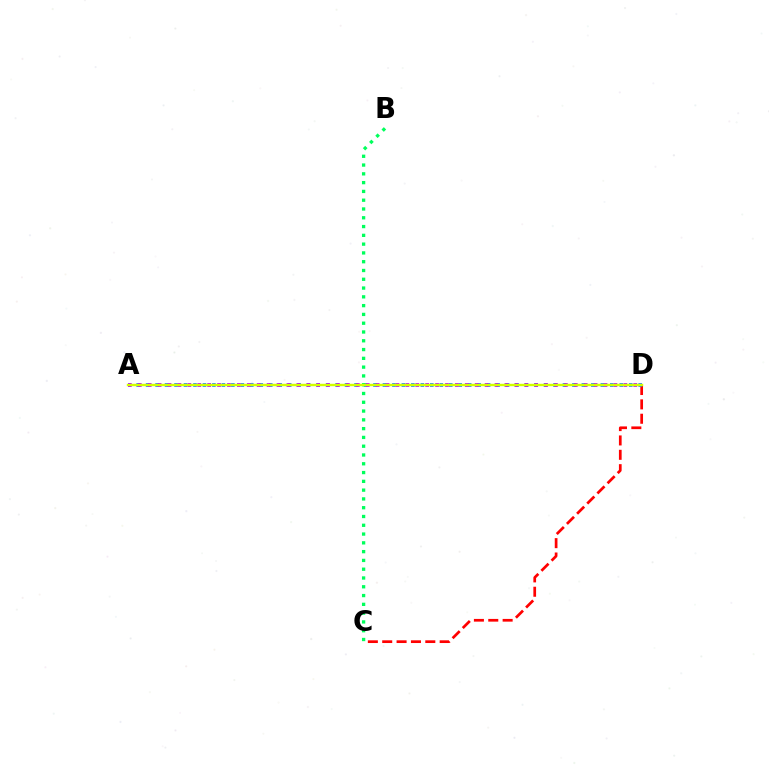{('C', 'D'): [{'color': '#ff0000', 'line_style': 'dashed', 'thickness': 1.95}], ('A', 'D'): [{'color': '#0074ff', 'line_style': 'dotted', 'thickness': 2.57}, {'color': '#b900ff', 'line_style': 'dotted', 'thickness': 2.69}, {'color': '#d1ff00', 'line_style': 'solid', 'thickness': 1.73}], ('B', 'C'): [{'color': '#00ff5c', 'line_style': 'dotted', 'thickness': 2.39}]}